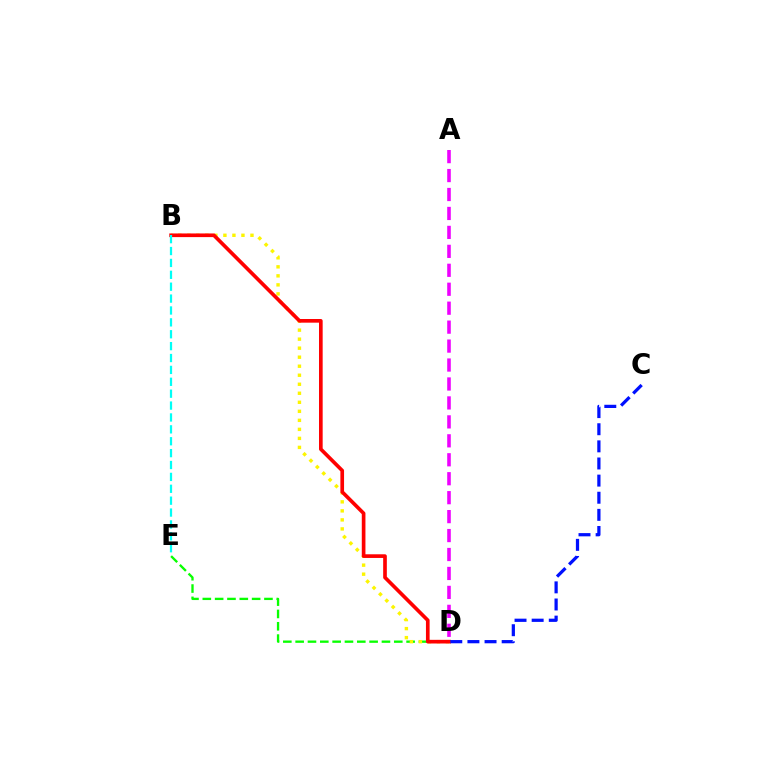{('D', 'E'): [{'color': '#08ff00', 'line_style': 'dashed', 'thickness': 1.67}], ('A', 'D'): [{'color': '#ee00ff', 'line_style': 'dashed', 'thickness': 2.57}], ('B', 'D'): [{'color': '#fcf500', 'line_style': 'dotted', 'thickness': 2.45}, {'color': '#ff0000', 'line_style': 'solid', 'thickness': 2.64}], ('B', 'E'): [{'color': '#00fff6', 'line_style': 'dashed', 'thickness': 1.61}], ('C', 'D'): [{'color': '#0010ff', 'line_style': 'dashed', 'thickness': 2.33}]}